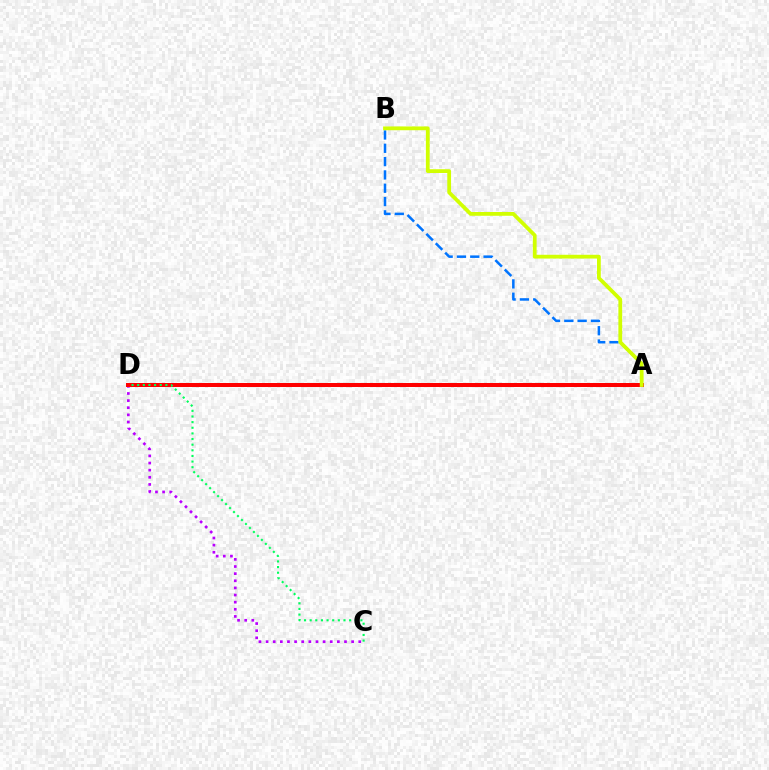{('C', 'D'): [{'color': '#b900ff', 'line_style': 'dotted', 'thickness': 1.94}, {'color': '#00ff5c', 'line_style': 'dotted', 'thickness': 1.53}], ('A', 'D'): [{'color': '#ff0000', 'line_style': 'solid', 'thickness': 2.88}], ('A', 'B'): [{'color': '#0074ff', 'line_style': 'dashed', 'thickness': 1.81}, {'color': '#d1ff00', 'line_style': 'solid', 'thickness': 2.72}]}